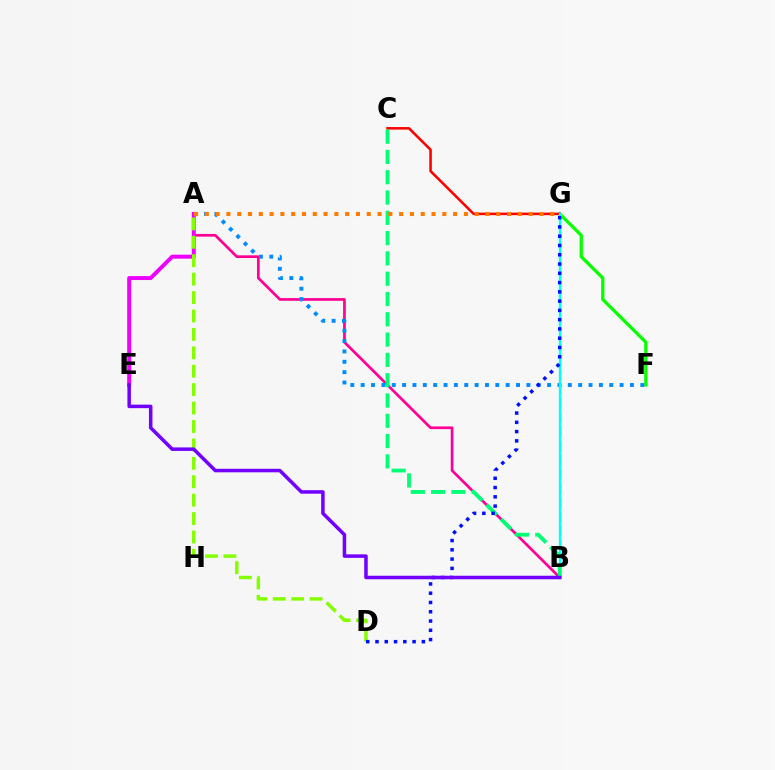{('A', 'B'): [{'color': '#ff0094', 'line_style': 'solid', 'thickness': 1.94}], ('A', 'E'): [{'color': '#ee00ff', 'line_style': 'solid', 'thickness': 2.85}], ('F', 'G'): [{'color': '#08ff00', 'line_style': 'solid', 'thickness': 2.37}], ('B', 'G'): [{'color': '#fcf500', 'line_style': 'dashed', 'thickness': 1.93}, {'color': '#00fff6', 'line_style': 'solid', 'thickness': 1.67}], ('C', 'G'): [{'color': '#ff0000', 'line_style': 'solid', 'thickness': 1.84}], ('A', 'F'): [{'color': '#008cff', 'line_style': 'dotted', 'thickness': 2.81}], ('A', 'D'): [{'color': '#84ff00', 'line_style': 'dashed', 'thickness': 2.5}], ('B', 'C'): [{'color': '#00ff74', 'line_style': 'dashed', 'thickness': 2.76}], ('D', 'G'): [{'color': '#0010ff', 'line_style': 'dotted', 'thickness': 2.52}], ('A', 'G'): [{'color': '#ff7c00', 'line_style': 'dotted', 'thickness': 2.93}], ('B', 'E'): [{'color': '#7200ff', 'line_style': 'solid', 'thickness': 2.53}]}